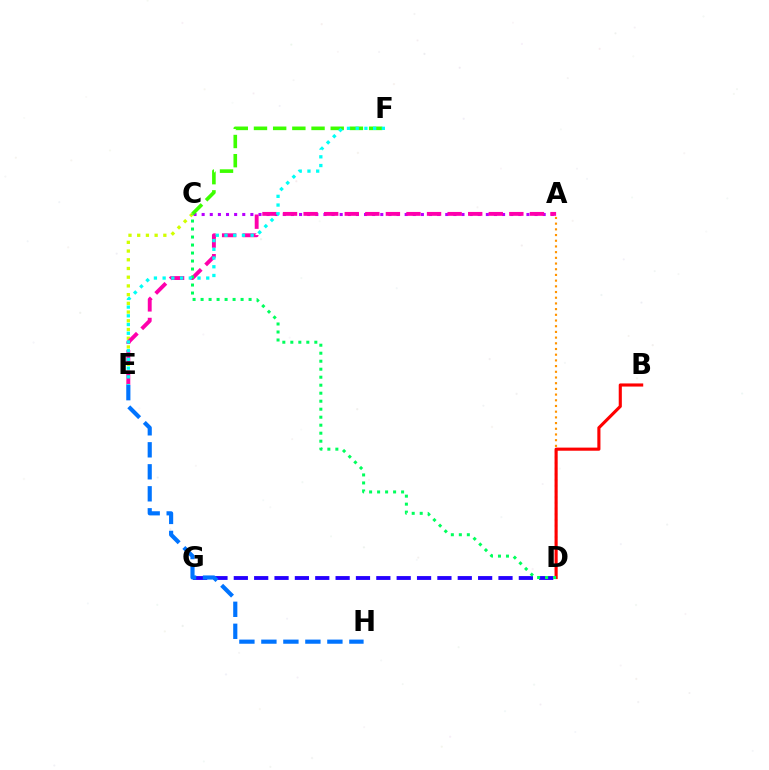{('A', 'D'): [{'color': '#ff9400', 'line_style': 'dotted', 'thickness': 1.55}], ('A', 'C'): [{'color': '#b900ff', 'line_style': 'dotted', 'thickness': 2.21}], ('C', 'E'): [{'color': '#d1ff00', 'line_style': 'dotted', 'thickness': 2.37}], ('D', 'G'): [{'color': '#2500ff', 'line_style': 'dashed', 'thickness': 2.77}], ('A', 'E'): [{'color': '#ff00ac', 'line_style': 'dashed', 'thickness': 2.79}], ('B', 'D'): [{'color': '#ff0000', 'line_style': 'solid', 'thickness': 2.24}], ('C', 'D'): [{'color': '#00ff5c', 'line_style': 'dotted', 'thickness': 2.17}], ('C', 'F'): [{'color': '#3dff00', 'line_style': 'dashed', 'thickness': 2.61}], ('E', 'H'): [{'color': '#0074ff', 'line_style': 'dashed', 'thickness': 2.99}], ('E', 'F'): [{'color': '#00fff6', 'line_style': 'dotted', 'thickness': 2.37}]}